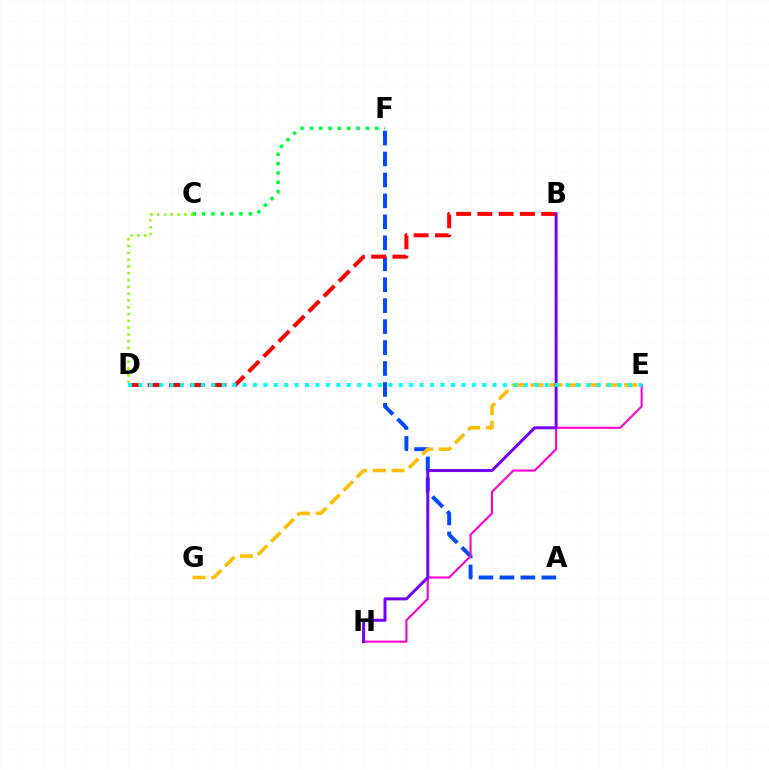{('A', 'F'): [{'color': '#004bff', 'line_style': 'dashed', 'thickness': 2.85}], ('E', 'H'): [{'color': '#ff00cf', 'line_style': 'solid', 'thickness': 1.51}], ('B', 'D'): [{'color': '#ff0000', 'line_style': 'dashed', 'thickness': 2.89}], ('C', 'F'): [{'color': '#00ff39', 'line_style': 'dotted', 'thickness': 2.54}], ('E', 'G'): [{'color': '#ffbd00', 'line_style': 'dashed', 'thickness': 2.54}], ('B', 'H'): [{'color': '#7200ff', 'line_style': 'solid', 'thickness': 2.15}], ('C', 'D'): [{'color': '#84ff00', 'line_style': 'dotted', 'thickness': 1.85}], ('D', 'E'): [{'color': '#00fff6', 'line_style': 'dotted', 'thickness': 2.83}]}